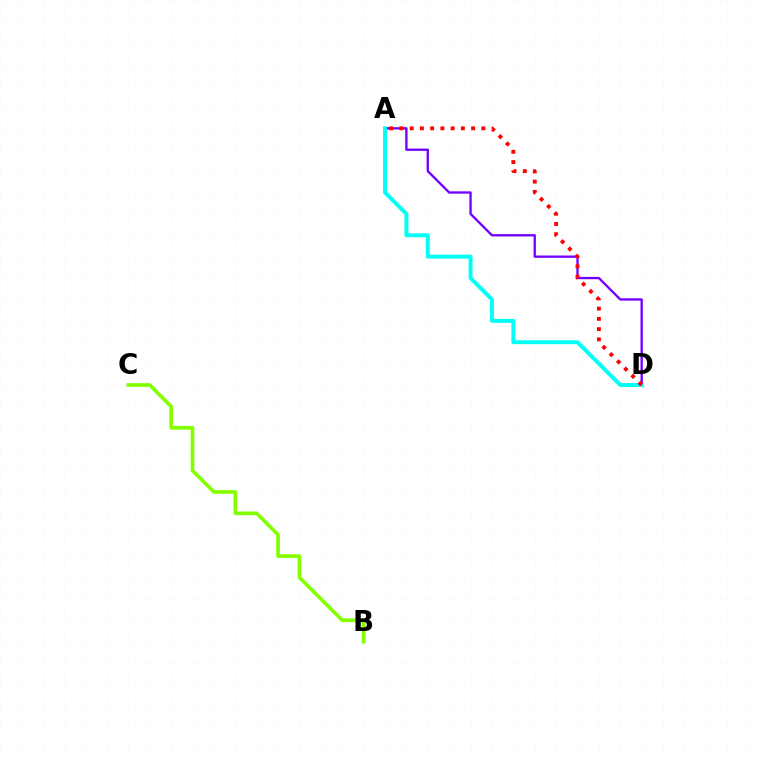{('A', 'D'): [{'color': '#7200ff', 'line_style': 'solid', 'thickness': 1.68}, {'color': '#00fff6', 'line_style': 'solid', 'thickness': 2.83}, {'color': '#ff0000', 'line_style': 'dotted', 'thickness': 2.78}], ('B', 'C'): [{'color': '#84ff00', 'line_style': 'solid', 'thickness': 2.65}]}